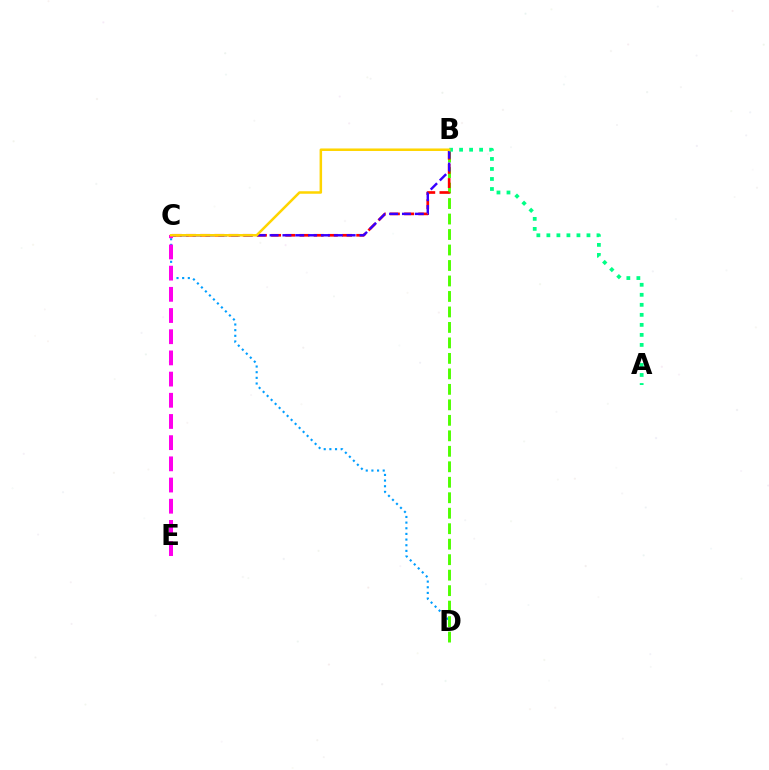{('C', 'D'): [{'color': '#009eff', 'line_style': 'dotted', 'thickness': 1.54}], ('B', 'D'): [{'color': '#4fff00', 'line_style': 'dashed', 'thickness': 2.1}], ('B', 'C'): [{'color': '#ff0000', 'line_style': 'dashed', 'thickness': 1.93}, {'color': '#3700ff', 'line_style': 'dashed', 'thickness': 1.74}, {'color': '#ffd500', 'line_style': 'solid', 'thickness': 1.81}], ('A', 'B'): [{'color': '#00ff86', 'line_style': 'dotted', 'thickness': 2.72}], ('C', 'E'): [{'color': '#ff00ed', 'line_style': 'dashed', 'thickness': 2.88}]}